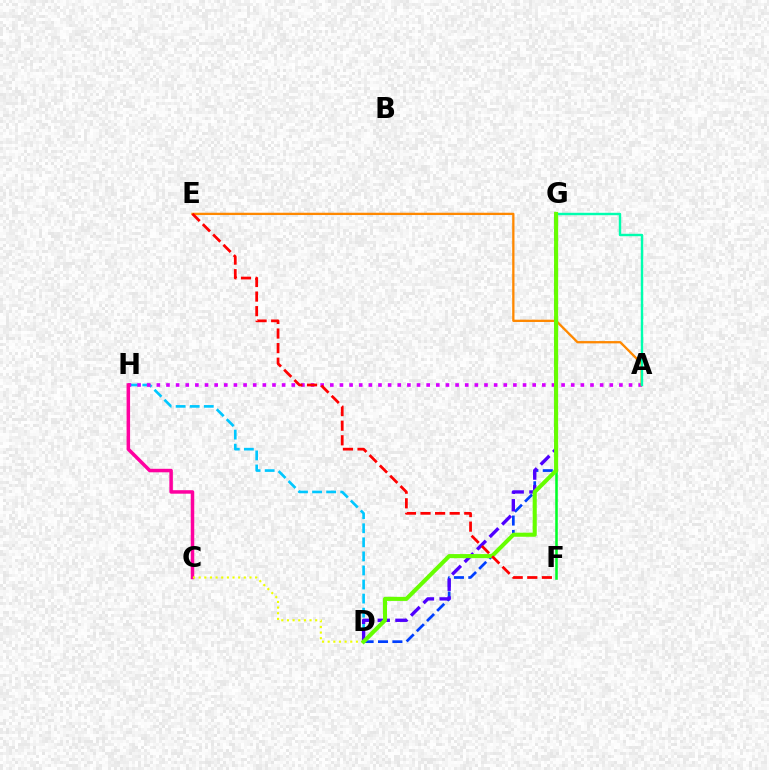{('D', 'H'): [{'color': '#00c7ff', 'line_style': 'dashed', 'thickness': 1.91}], ('A', 'H'): [{'color': '#d600ff', 'line_style': 'dotted', 'thickness': 2.62}], ('A', 'E'): [{'color': '#ff8800', 'line_style': 'solid', 'thickness': 1.66}], ('D', 'G'): [{'color': '#003fff', 'line_style': 'dashed', 'thickness': 1.95}, {'color': '#4f00ff', 'line_style': 'dashed', 'thickness': 2.4}, {'color': '#66ff00', 'line_style': 'solid', 'thickness': 2.93}], ('A', 'G'): [{'color': '#00ffaf', 'line_style': 'solid', 'thickness': 1.75}], ('F', 'G'): [{'color': '#00ff27', 'line_style': 'solid', 'thickness': 1.84}], ('C', 'H'): [{'color': '#ff00a0', 'line_style': 'solid', 'thickness': 2.52}], ('C', 'D'): [{'color': '#eeff00', 'line_style': 'dotted', 'thickness': 1.53}], ('E', 'F'): [{'color': '#ff0000', 'line_style': 'dashed', 'thickness': 1.98}]}